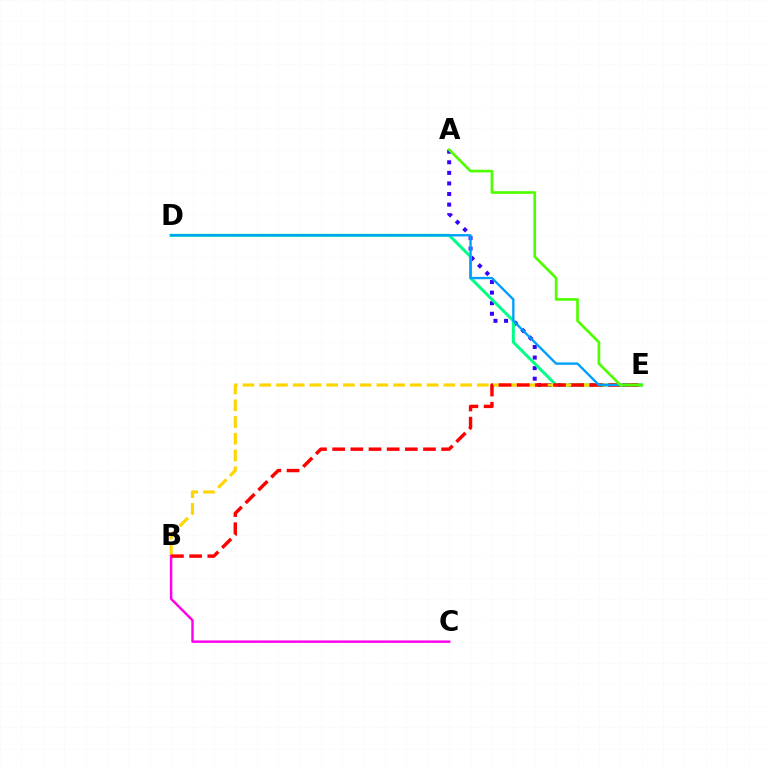{('A', 'E'): [{'color': '#3700ff', 'line_style': 'dotted', 'thickness': 2.87}, {'color': '#4fff00', 'line_style': 'solid', 'thickness': 1.93}], ('D', 'E'): [{'color': '#00ff86', 'line_style': 'solid', 'thickness': 2.15}, {'color': '#009eff', 'line_style': 'solid', 'thickness': 1.7}], ('B', 'E'): [{'color': '#ffd500', 'line_style': 'dashed', 'thickness': 2.27}, {'color': '#ff0000', 'line_style': 'dashed', 'thickness': 2.47}], ('B', 'C'): [{'color': '#ff00ed', 'line_style': 'solid', 'thickness': 1.76}]}